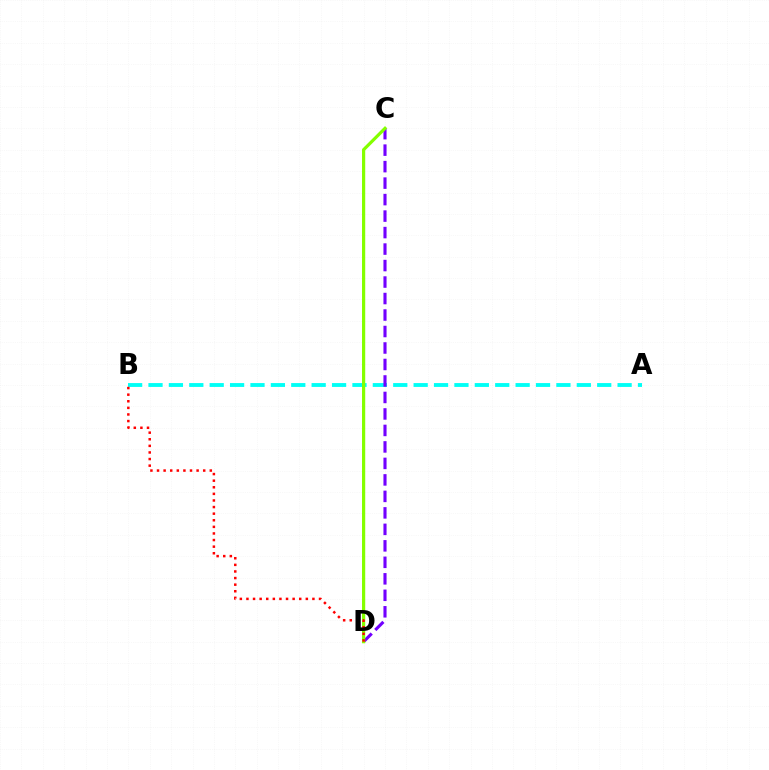{('A', 'B'): [{'color': '#00fff6', 'line_style': 'dashed', 'thickness': 2.77}], ('C', 'D'): [{'color': '#7200ff', 'line_style': 'dashed', 'thickness': 2.24}, {'color': '#84ff00', 'line_style': 'solid', 'thickness': 2.31}], ('B', 'D'): [{'color': '#ff0000', 'line_style': 'dotted', 'thickness': 1.79}]}